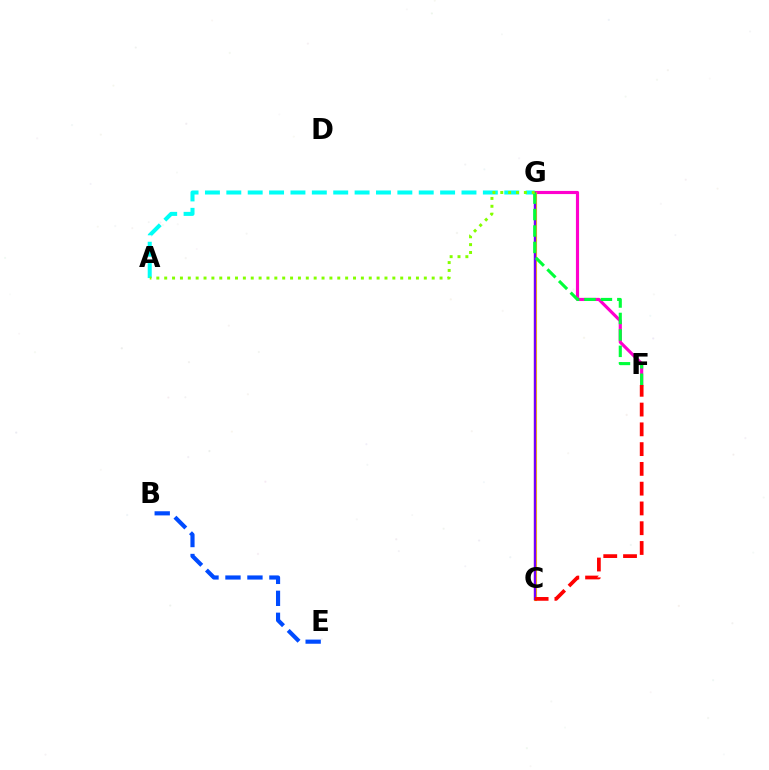{('B', 'E'): [{'color': '#004bff', 'line_style': 'dashed', 'thickness': 2.98}], ('F', 'G'): [{'color': '#ff00cf', 'line_style': 'solid', 'thickness': 2.26}, {'color': '#00ff39', 'line_style': 'dashed', 'thickness': 2.23}], ('A', 'G'): [{'color': '#00fff6', 'line_style': 'dashed', 'thickness': 2.9}, {'color': '#84ff00', 'line_style': 'dotted', 'thickness': 2.14}], ('C', 'G'): [{'color': '#ffbd00', 'line_style': 'solid', 'thickness': 2.25}, {'color': '#7200ff', 'line_style': 'solid', 'thickness': 1.71}], ('C', 'F'): [{'color': '#ff0000', 'line_style': 'dashed', 'thickness': 2.69}]}